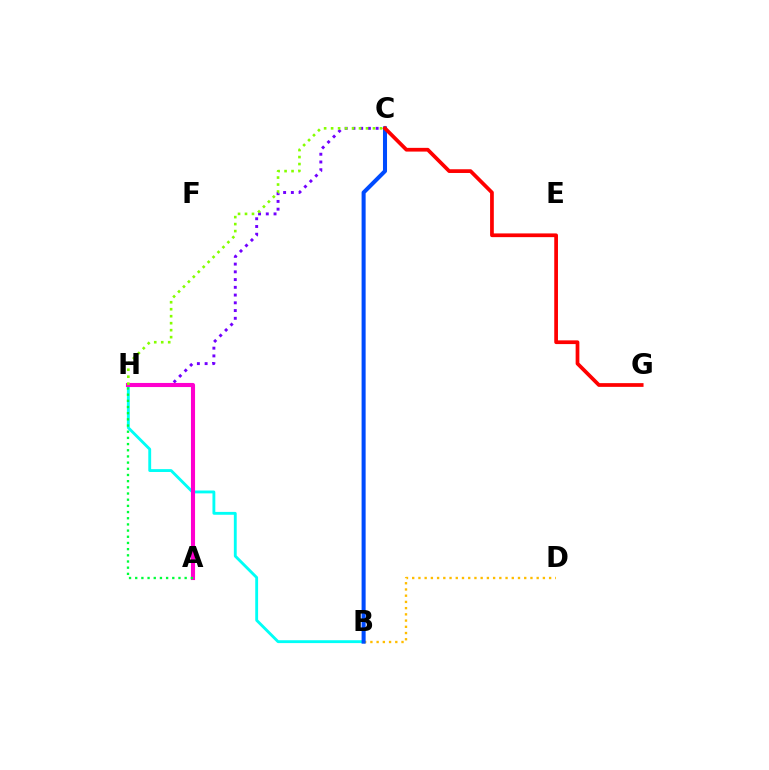{('B', 'D'): [{'color': '#ffbd00', 'line_style': 'dotted', 'thickness': 1.69}], ('C', 'H'): [{'color': '#7200ff', 'line_style': 'dotted', 'thickness': 2.1}, {'color': '#84ff00', 'line_style': 'dotted', 'thickness': 1.9}], ('B', 'H'): [{'color': '#00fff6', 'line_style': 'solid', 'thickness': 2.06}], ('A', 'H'): [{'color': '#ff00cf', 'line_style': 'solid', 'thickness': 2.95}, {'color': '#00ff39', 'line_style': 'dotted', 'thickness': 1.68}], ('B', 'C'): [{'color': '#004bff', 'line_style': 'solid', 'thickness': 2.91}], ('C', 'G'): [{'color': '#ff0000', 'line_style': 'solid', 'thickness': 2.68}]}